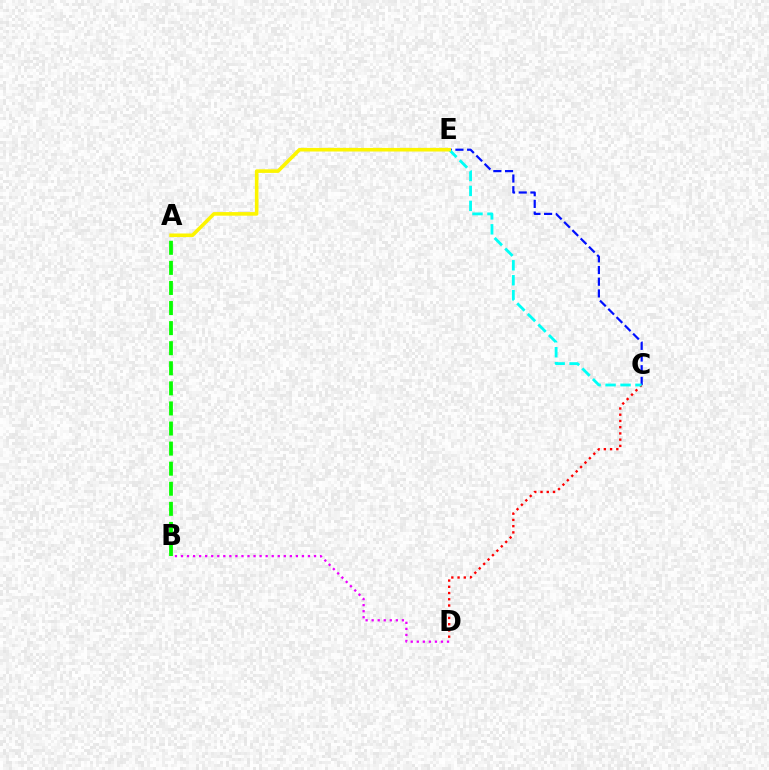{('B', 'D'): [{'color': '#ee00ff', 'line_style': 'dotted', 'thickness': 1.64}], ('C', 'D'): [{'color': '#ff0000', 'line_style': 'dotted', 'thickness': 1.69}], ('A', 'B'): [{'color': '#08ff00', 'line_style': 'dashed', 'thickness': 2.73}], ('C', 'E'): [{'color': '#0010ff', 'line_style': 'dashed', 'thickness': 1.59}, {'color': '#00fff6', 'line_style': 'dashed', 'thickness': 2.03}], ('A', 'E'): [{'color': '#fcf500', 'line_style': 'solid', 'thickness': 2.58}]}